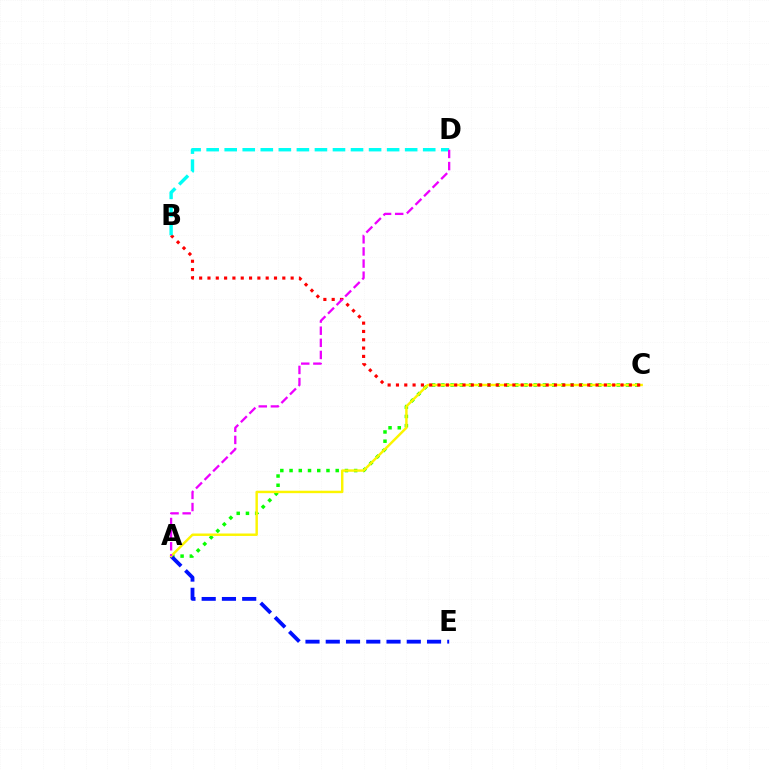{('A', 'C'): [{'color': '#08ff00', 'line_style': 'dotted', 'thickness': 2.51}, {'color': '#fcf500', 'line_style': 'solid', 'thickness': 1.76}], ('A', 'E'): [{'color': '#0010ff', 'line_style': 'dashed', 'thickness': 2.75}], ('B', 'C'): [{'color': '#ff0000', 'line_style': 'dotted', 'thickness': 2.26}], ('B', 'D'): [{'color': '#00fff6', 'line_style': 'dashed', 'thickness': 2.45}], ('A', 'D'): [{'color': '#ee00ff', 'line_style': 'dashed', 'thickness': 1.65}]}